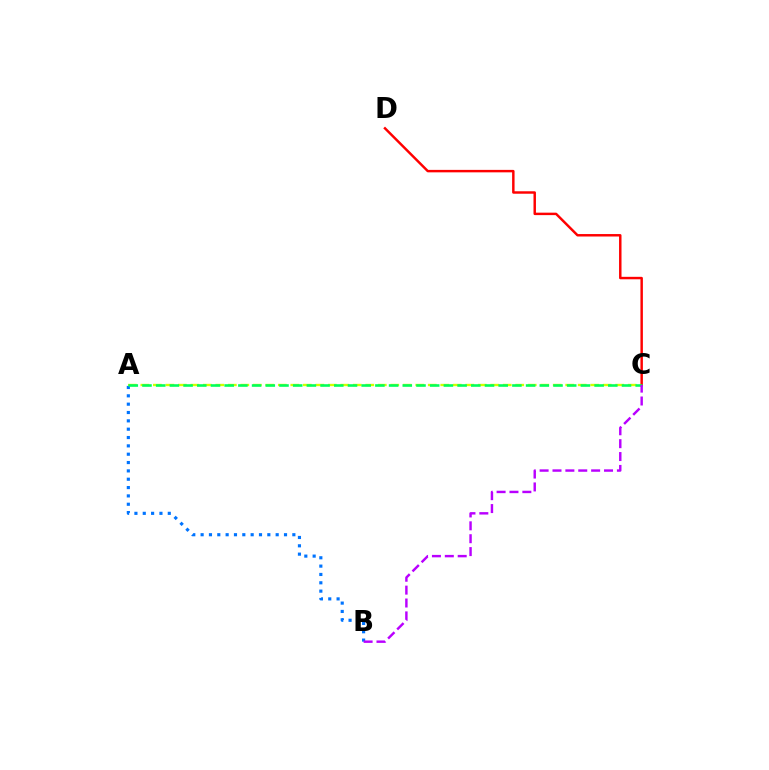{('A', 'C'): [{'color': '#d1ff00', 'line_style': 'dashed', 'thickness': 1.7}, {'color': '#00ff5c', 'line_style': 'dashed', 'thickness': 1.86}], ('A', 'B'): [{'color': '#0074ff', 'line_style': 'dotted', 'thickness': 2.27}], ('C', 'D'): [{'color': '#ff0000', 'line_style': 'solid', 'thickness': 1.77}], ('B', 'C'): [{'color': '#b900ff', 'line_style': 'dashed', 'thickness': 1.75}]}